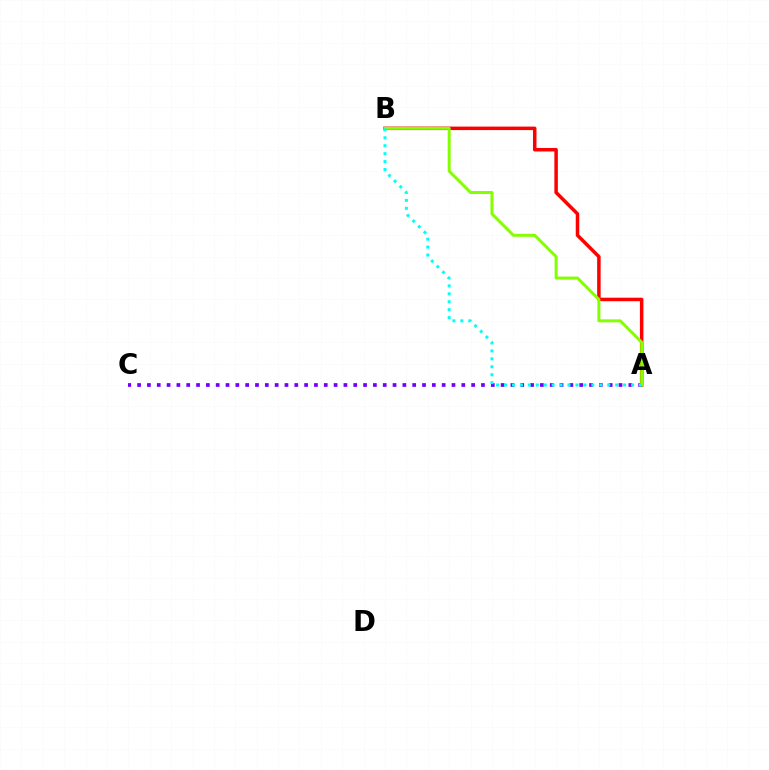{('A', 'B'): [{'color': '#ff0000', 'line_style': 'solid', 'thickness': 2.52}, {'color': '#84ff00', 'line_style': 'solid', 'thickness': 2.14}, {'color': '#00fff6', 'line_style': 'dotted', 'thickness': 2.16}], ('A', 'C'): [{'color': '#7200ff', 'line_style': 'dotted', 'thickness': 2.67}]}